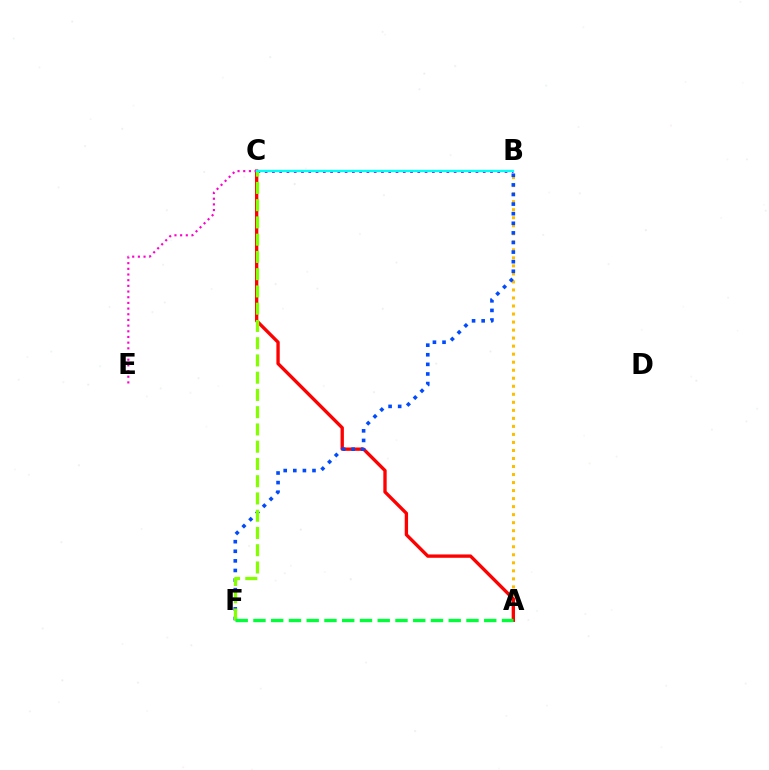{('A', 'B'): [{'color': '#ffbd00', 'line_style': 'dotted', 'thickness': 2.18}], ('A', 'C'): [{'color': '#ff0000', 'line_style': 'solid', 'thickness': 2.4}], ('B', 'F'): [{'color': '#004bff', 'line_style': 'dotted', 'thickness': 2.61}], ('B', 'C'): [{'color': '#7200ff', 'line_style': 'dotted', 'thickness': 1.98}, {'color': '#00fff6', 'line_style': 'solid', 'thickness': 1.66}], ('C', 'E'): [{'color': '#ff00cf', 'line_style': 'dotted', 'thickness': 1.54}], ('C', 'F'): [{'color': '#84ff00', 'line_style': 'dashed', 'thickness': 2.34}], ('A', 'F'): [{'color': '#00ff39', 'line_style': 'dashed', 'thickness': 2.41}]}